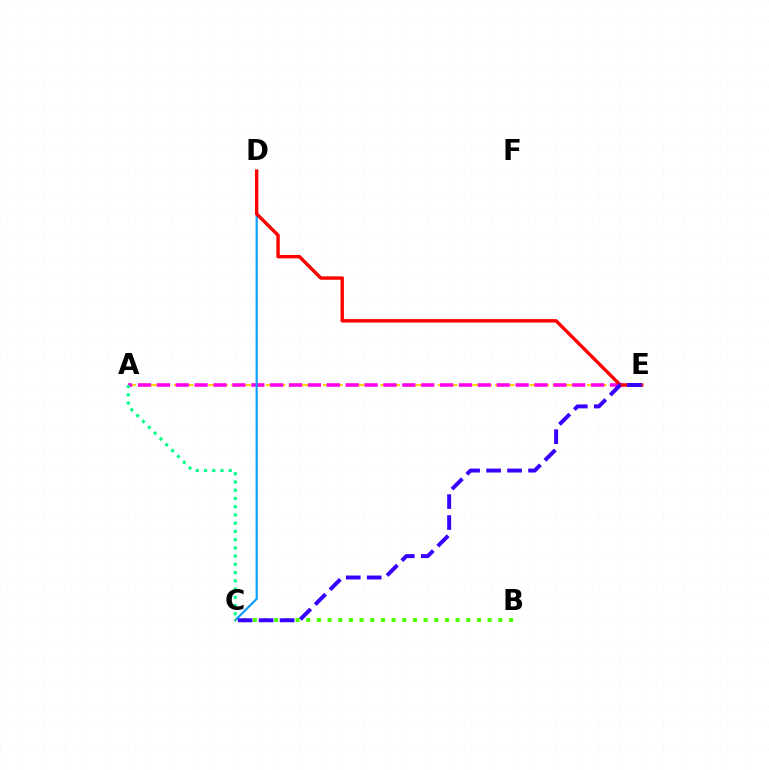{('A', 'E'): [{'color': '#ffd500', 'line_style': 'dashed', 'thickness': 1.56}, {'color': '#ff00ed', 'line_style': 'dashed', 'thickness': 2.56}], ('A', 'C'): [{'color': '#00ff86', 'line_style': 'dotted', 'thickness': 2.24}], ('C', 'D'): [{'color': '#009eff', 'line_style': 'solid', 'thickness': 1.54}], ('D', 'E'): [{'color': '#ff0000', 'line_style': 'solid', 'thickness': 2.45}], ('B', 'C'): [{'color': '#4fff00', 'line_style': 'dotted', 'thickness': 2.9}], ('C', 'E'): [{'color': '#3700ff', 'line_style': 'dashed', 'thickness': 2.85}]}